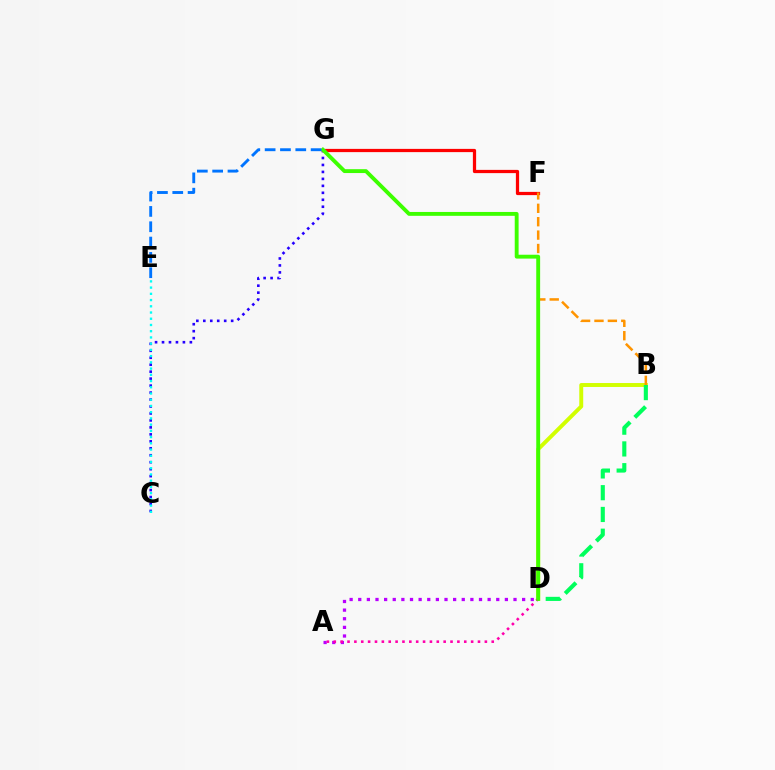{('A', 'D'): [{'color': '#b900ff', 'line_style': 'dotted', 'thickness': 2.34}, {'color': '#ff00ac', 'line_style': 'dotted', 'thickness': 1.87}], ('C', 'G'): [{'color': '#2500ff', 'line_style': 'dotted', 'thickness': 1.89}], ('B', 'D'): [{'color': '#d1ff00', 'line_style': 'solid', 'thickness': 2.84}, {'color': '#00ff5c', 'line_style': 'dashed', 'thickness': 2.96}], ('F', 'G'): [{'color': '#ff0000', 'line_style': 'solid', 'thickness': 2.33}], ('B', 'F'): [{'color': '#ff9400', 'line_style': 'dashed', 'thickness': 1.82}], ('D', 'G'): [{'color': '#3dff00', 'line_style': 'solid', 'thickness': 2.78}], ('C', 'E'): [{'color': '#00fff6', 'line_style': 'dotted', 'thickness': 1.69}], ('E', 'G'): [{'color': '#0074ff', 'line_style': 'dashed', 'thickness': 2.08}]}